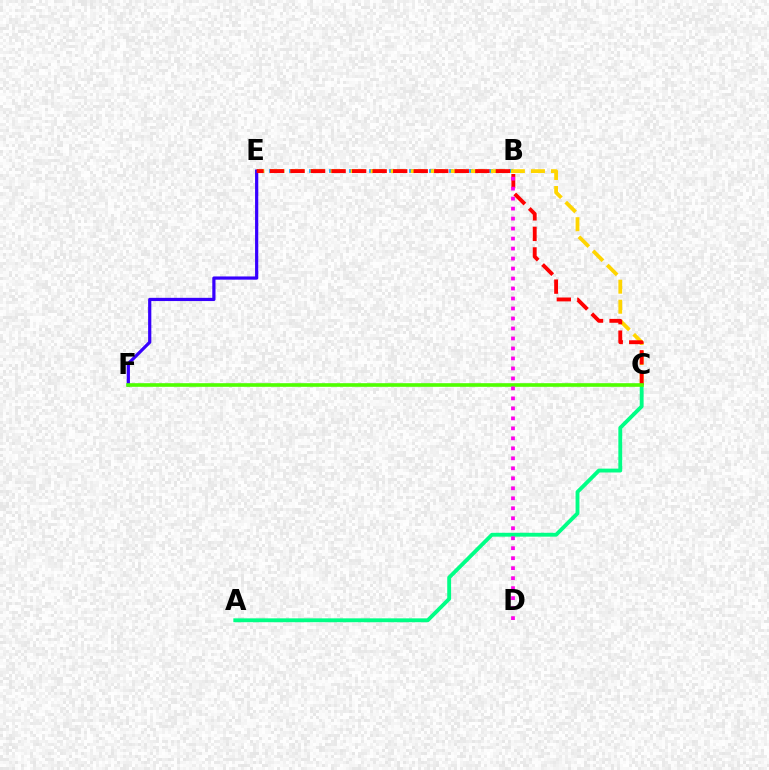{('A', 'C'): [{'color': '#00ff86', 'line_style': 'solid', 'thickness': 2.78}], ('B', 'E'): [{'color': '#009eff', 'line_style': 'dotted', 'thickness': 2.72}], ('C', 'E'): [{'color': '#ffd500', 'line_style': 'dashed', 'thickness': 2.72}, {'color': '#ff0000', 'line_style': 'dashed', 'thickness': 2.79}], ('E', 'F'): [{'color': '#3700ff', 'line_style': 'solid', 'thickness': 2.31}], ('C', 'F'): [{'color': '#4fff00', 'line_style': 'solid', 'thickness': 2.61}], ('B', 'D'): [{'color': '#ff00ed', 'line_style': 'dotted', 'thickness': 2.71}]}